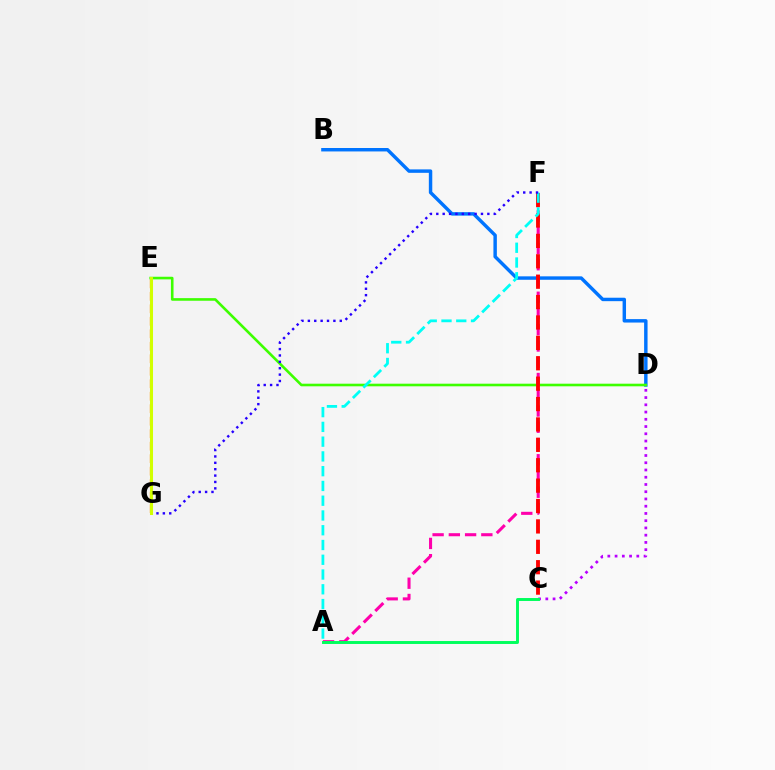{('C', 'D'): [{'color': '#b900ff', 'line_style': 'dotted', 'thickness': 1.97}], ('B', 'D'): [{'color': '#0074ff', 'line_style': 'solid', 'thickness': 2.47}], ('A', 'F'): [{'color': '#ff00ac', 'line_style': 'dashed', 'thickness': 2.21}, {'color': '#00fff6', 'line_style': 'dashed', 'thickness': 2.01}], ('A', 'C'): [{'color': '#00ff5c', 'line_style': 'solid', 'thickness': 2.11}], ('D', 'E'): [{'color': '#3dff00', 'line_style': 'solid', 'thickness': 1.88}], ('C', 'F'): [{'color': '#ff0000', 'line_style': 'dashed', 'thickness': 2.77}], ('F', 'G'): [{'color': '#2500ff', 'line_style': 'dotted', 'thickness': 1.73}], ('E', 'G'): [{'color': '#ff9400', 'line_style': 'dashed', 'thickness': 1.7}, {'color': '#d1ff00', 'line_style': 'solid', 'thickness': 2.19}]}